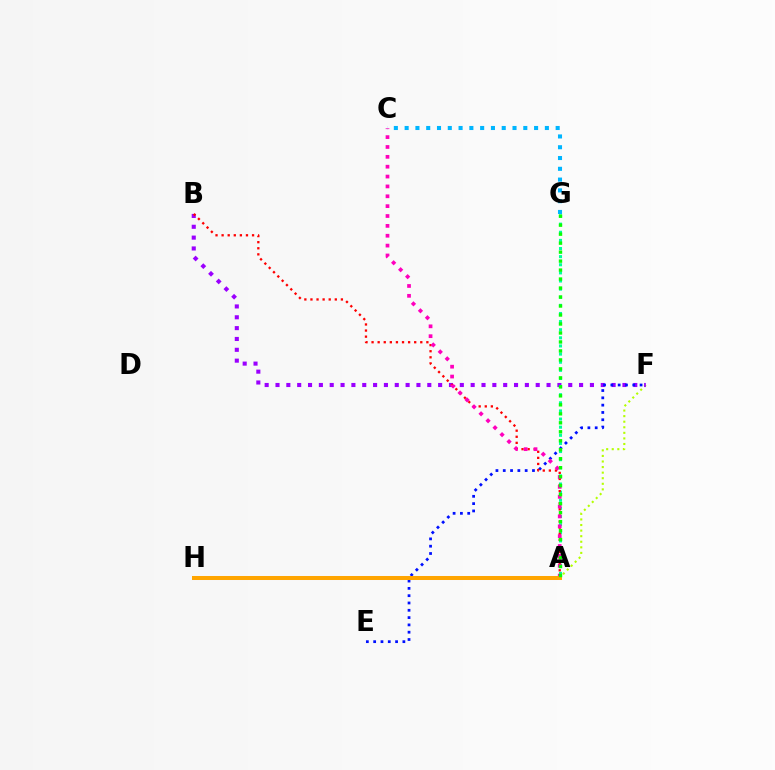{('A', 'F'): [{'color': '#b3ff00', 'line_style': 'dotted', 'thickness': 1.51}], ('B', 'F'): [{'color': '#9b00ff', 'line_style': 'dotted', 'thickness': 2.95}], ('E', 'F'): [{'color': '#0010ff', 'line_style': 'dotted', 'thickness': 1.98}], ('A', 'G'): [{'color': '#00ff9d', 'line_style': 'dotted', 'thickness': 2.21}, {'color': '#08ff00', 'line_style': 'dotted', 'thickness': 2.44}], ('A', 'B'): [{'color': '#ff0000', 'line_style': 'dotted', 'thickness': 1.65}], ('A', 'C'): [{'color': '#ff00bd', 'line_style': 'dotted', 'thickness': 2.68}], ('A', 'H'): [{'color': '#ffa500', 'line_style': 'solid', 'thickness': 2.89}], ('C', 'G'): [{'color': '#00b5ff', 'line_style': 'dotted', 'thickness': 2.93}]}